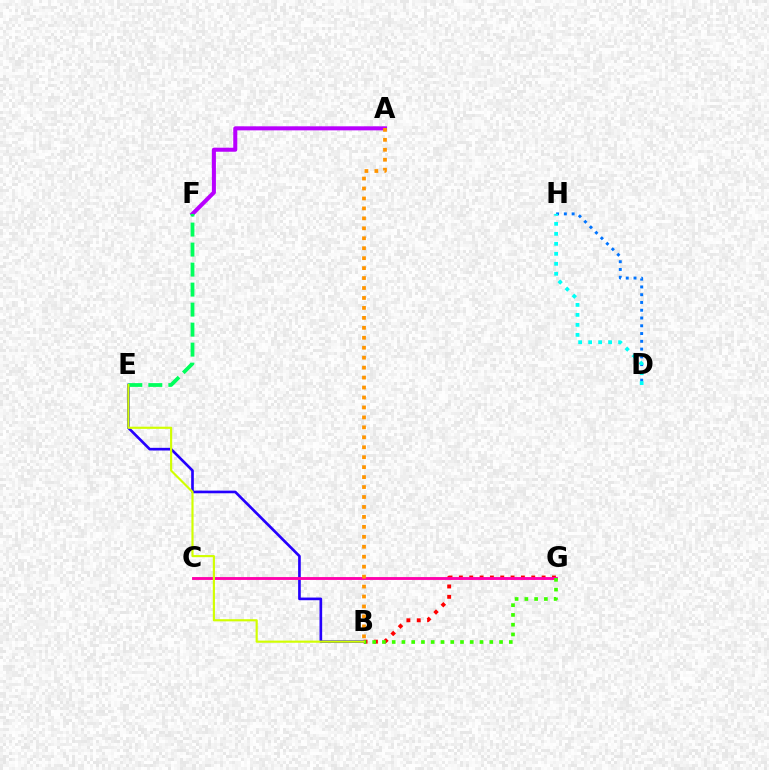{('D', 'H'): [{'color': '#0074ff', 'line_style': 'dotted', 'thickness': 2.11}, {'color': '#00fff6', 'line_style': 'dotted', 'thickness': 2.71}], ('A', 'F'): [{'color': '#b900ff', 'line_style': 'solid', 'thickness': 2.91}], ('B', 'E'): [{'color': '#2500ff', 'line_style': 'solid', 'thickness': 1.92}, {'color': '#d1ff00', 'line_style': 'solid', 'thickness': 1.55}], ('B', 'G'): [{'color': '#ff0000', 'line_style': 'dotted', 'thickness': 2.81}, {'color': '#3dff00', 'line_style': 'dotted', 'thickness': 2.65}], ('C', 'G'): [{'color': '#ff00ac', 'line_style': 'solid', 'thickness': 2.06}], ('A', 'B'): [{'color': '#ff9400', 'line_style': 'dotted', 'thickness': 2.7}], ('E', 'F'): [{'color': '#00ff5c', 'line_style': 'dashed', 'thickness': 2.72}]}